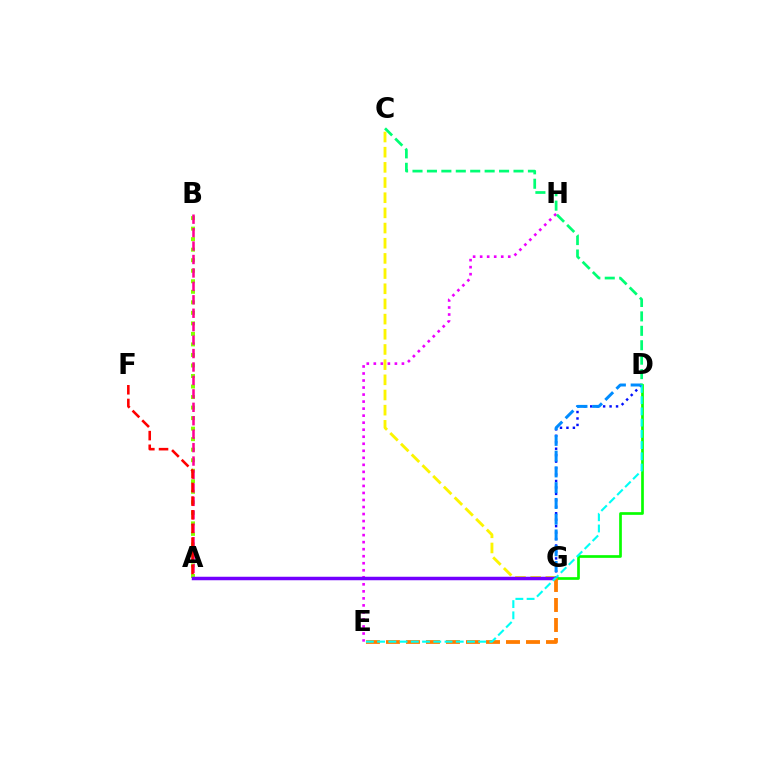{('E', 'H'): [{'color': '#ee00ff', 'line_style': 'dotted', 'thickness': 1.91}], ('C', 'G'): [{'color': '#fcf500', 'line_style': 'dashed', 'thickness': 2.06}], ('A', 'B'): [{'color': '#84ff00', 'line_style': 'dotted', 'thickness': 2.86}, {'color': '#ff0094', 'line_style': 'dashed', 'thickness': 1.83}], ('A', 'G'): [{'color': '#7200ff', 'line_style': 'solid', 'thickness': 2.52}], ('D', 'G'): [{'color': '#08ff00', 'line_style': 'solid', 'thickness': 1.94}, {'color': '#0010ff', 'line_style': 'dotted', 'thickness': 1.75}, {'color': '#008cff', 'line_style': 'dashed', 'thickness': 2.14}], ('E', 'G'): [{'color': '#ff7c00', 'line_style': 'dashed', 'thickness': 2.72}], ('A', 'F'): [{'color': '#ff0000', 'line_style': 'dashed', 'thickness': 1.86}], ('D', 'E'): [{'color': '#00fff6', 'line_style': 'dashed', 'thickness': 1.53}], ('C', 'D'): [{'color': '#00ff74', 'line_style': 'dashed', 'thickness': 1.96}]}